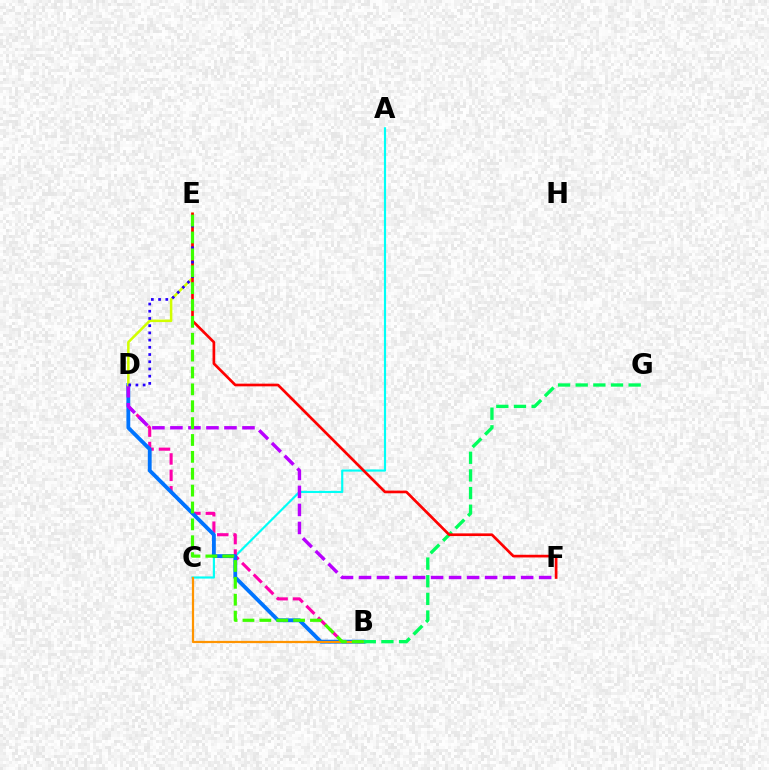{('A', 'C'): [{'color': '#00fff6', 'line_style': 'solid', 'thickness': 1.56}], ('B', 'D'): [{'color': '#ff00ac', 'line_style': 'dashed', 'thickness': 2.23}, {'color': '#0074ff', 'line_style': 'solid', 'thickness': 2.77}], ('D', 'F'): [{'color': '#b900ff', 'line_style': 'dashed', 'thickness': 2.45}], ('D', 'E'): [{'color': '#d1ff00', 'line_style': 'solid', 'thickness': 1.8}, {'color': '#2500ff', 'line_style': 'dotted', 'thickness': 1.96}], ('B', 'C'): [{'color': '#ff9400', 'line_style': 'solid', 'thickness': 1.6}], ('B', 'G'): [{'color': '#00ff5c', 'line_style': 'dashed', 'thickness': 2.4}], ('E', 'F'): [{'color': '#ff0000', 'line_style': 'solid', 'thickness': 1.93}], ('B', 'E'): [{'color': '#3dff00', 'line_style': 'dashed', 'thickness': 2.29}]}